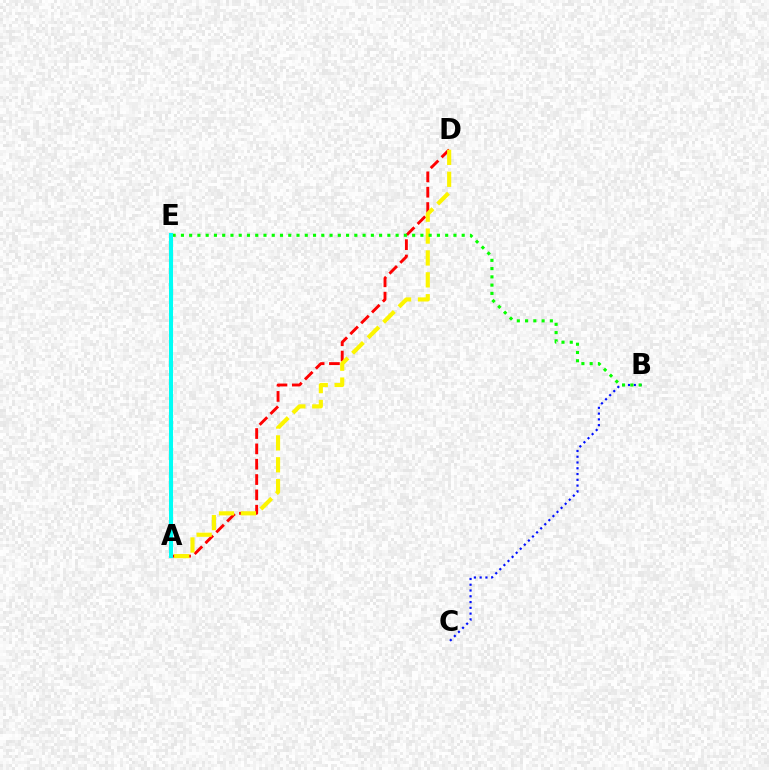{('B', 'C'): [{'color': '#0010ff', 'line_style': 'dotted', 'thickness': 1.57}], ('A', 'D'): [{'color': '#ff0000', 'line_style': 'dashed', 'thickness': 2.08}, {'color': '#fcf500', 'line_style': 'dashed', 'thickness': 2.97}], ('A', 'E'): [{'color': '#ee00ff', 'line_style': 'dotted', 'thickness': 2.15}, {'color': '#00fff6', 'line_style': 'solid', 'thickness': 2.92}], ('B', 'E'): [{'color': '#08ff00', 'line_style': 'dotted', 'thickness': 2.24}]}